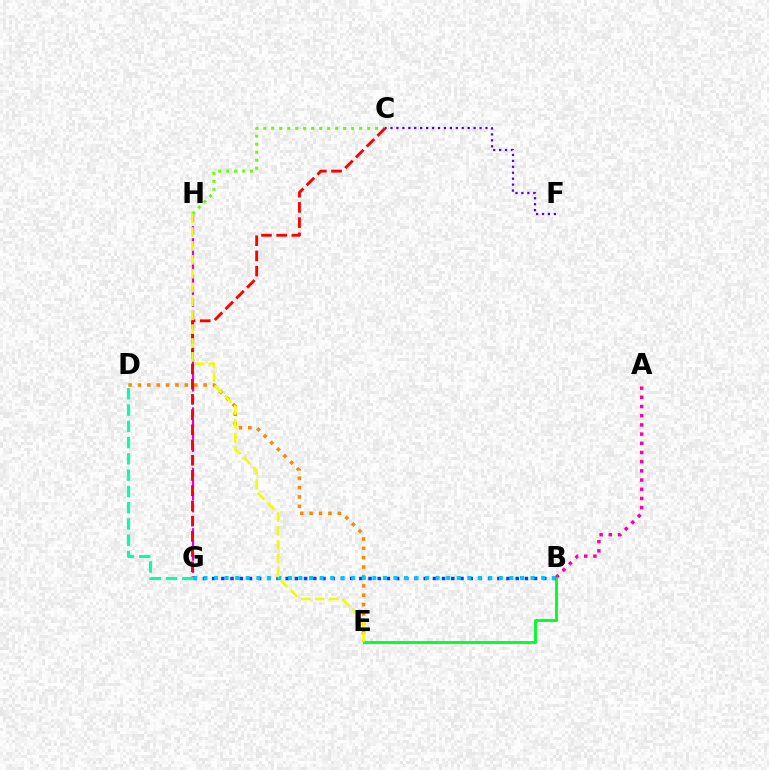{('G', 'H'): [{'color': '#d600ff', 'line_style': 'dashed', 'thickness': 1.64}], ('C', 'H'): [{'color': '#66ff00', 'line_style': 'dotted', 'thickness': 2.17}], ('A', 'B'): [{'color': '#ff00a0', 'line_style': 'dotted', 'thickness': 2.5}], ('B', 'E'): [{'color': '#00ff27', 'line_style': 'solid', 'thickness': 2.08}], ('C', 'F'): [{'color': '#4f00ff', 'line_style': 'dotted', 'thickness': 1.61}], ('D', 'E'): [{'color': '#ff8800', 'line_style': 'dotted', 'thickness': 2.55}], ('B', 'G'): [{'color': '#003fff', 'line_style': 'dotted', 'thickness': 2.5}, {'color': '#00c7ff', 'line_style': 'dotted', 'thickness': 2.87}], ('C', 'G'): [{'color': '#ff0000', 'line_style': 'dashed', 'thickness': 2.07}], ('E', 'H'): [{'color': '#eeff00', 'line_style': 'dashed', 'thickness': 1.88}], ('D', 'G'): [{'color': '#00ffaf', 'line_style': 'dashed', 'thickness': 2.21}]}